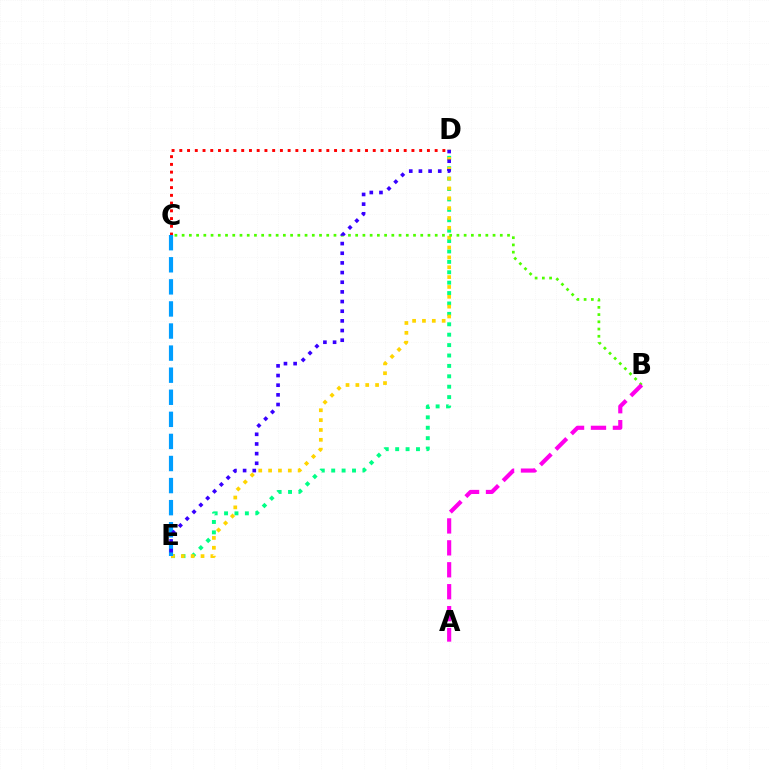{('C', 'D'): [{'color': '#ff0000', 'line_style': 'dotted', 'thickness': 2.1}], ('D', 'E'): [{'color': '#00ff86', 'line_style': 'dotted', 'thickness': 2.83}, {'color': '#ffd500', 'line_style': 'dotted', 'thickness': 2.68}, {'color': '#3700ff', 'line_style': 'dotted', 'thickness': 2.63}], ('B', 'C'): [{'color': '#4fff00', 'line_style': 'dotted', 'thickness': 1.96}], ('C', 'E'): [{'color': '#009eff', 'line_style': 'dashed', 'thickness': 3.0}], ('A', 'B'): [{'color': '#ff00ed', 'line_style': 'dashed', 'thickness': 2.98}]}